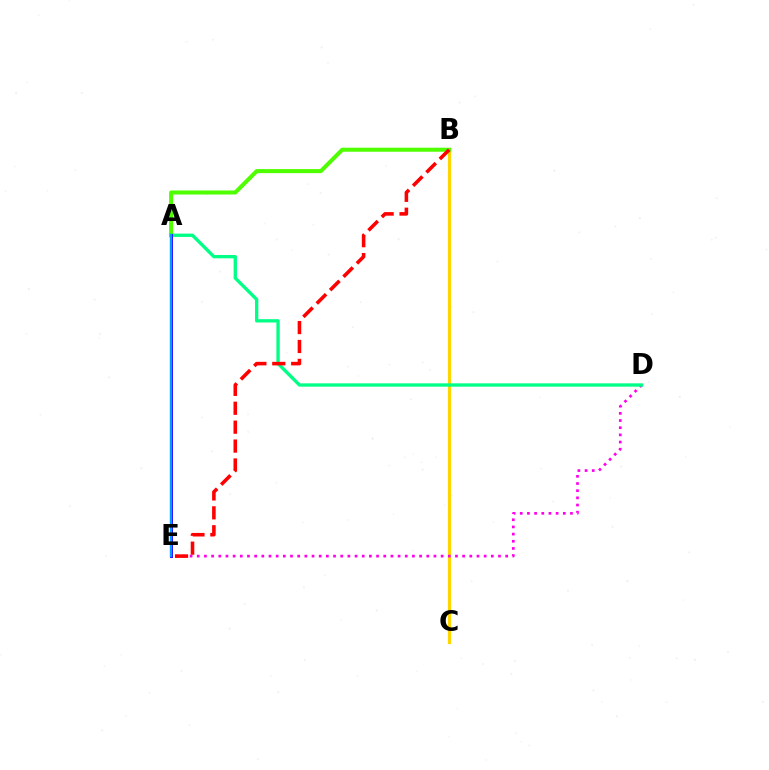{('B', 'C'): [{'color': '#ffd500', 'line_style': 'solid', 'thickness': 2.29}], ('D', 'E'): [{'color': '#ff00ed', 'line_style': 'dotted', 'thickness': 1.95}], ('A', 'B'): [{'color': '#4fff00', 'line_style': 'solid', 'thickness': 2.91}], ('A', 'D'): [{'color': '#00ff86', 'line_style': 'solid', 'thickness': 2.39}], ('A', 'E'): [{'color': '#3700ff', 'line_style': 'solid', 'thickness': 2.19}, {'color': '#009eff', 'line_style': 'solid', 'thickness': 1.68}], ('B', 'E'): [{'color': '#ff0000', 'line_style': 'dashed', 'thickness': 2.57}]}